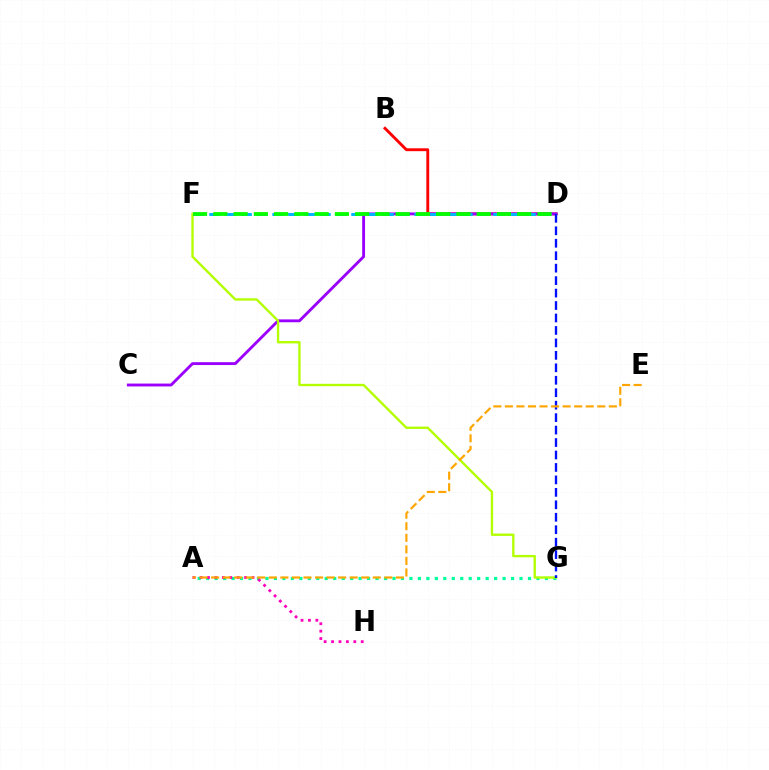{('A', 'G'): [{'color': '#00ff9d', 'line_style': 'dotted', 'thickness': 2.3}], ('B', 'D'): [{'color': '#ff0000', 'line_style': 'solid', 'thickness': 2.07}], ('C', 'D'): [{'color': '#9b00ff', 'line_style': 'solid', 'thickness': 2.06}], ('F', 'G'): [{'color': '#b3ff00', 'line_style': 'solid', 'thickness': 1.7}], ('D', 'G'): [{'color': '#0010ff', 'line_style': 'dashed', 'thickness': 1.69}], ('A', 'H'): [{'color': '#ff00bd', 'line_style': 'dotted', 'thickness': 2.01}], ('D', 'F'): [{'color': '#00b5ff', 'line_style': 'dashed', 'thickness': 2.14}, {'color': '#08ff00', 'line_style': 'dashed', 'thickness': 2.75}], ('A', 'E'): [{'color': '#ffa500', 'line_style': 'dashed', 'thickness': 1.57}]}